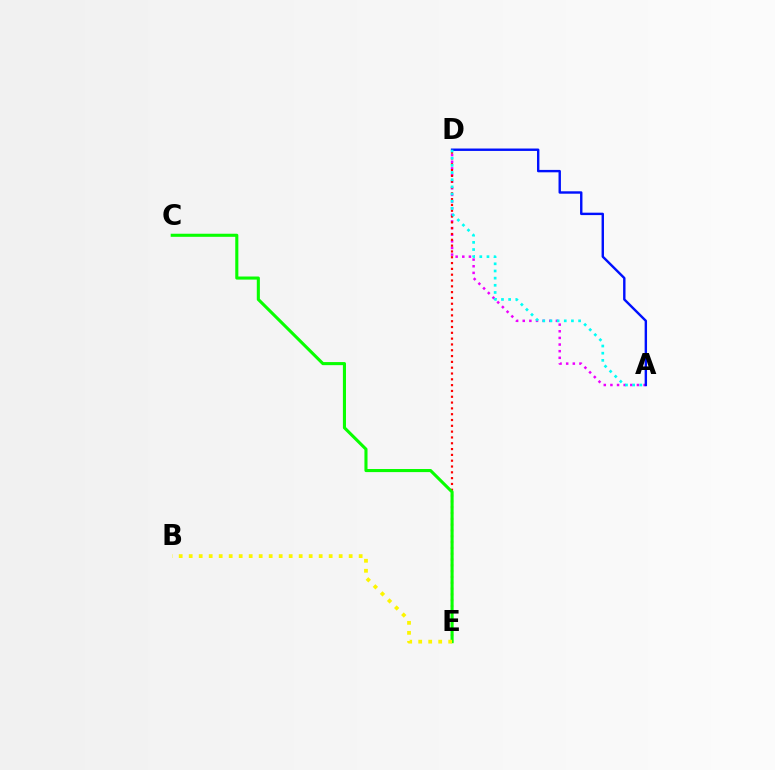{('A', 'D'): [{'color': '#ee00ff', 'line_style': 'dotted', 'thickness': 1.8}, {'color': '#0010ff', 'line_style': 'solid', 'thickness': 1.73}, {'color': '#00fff6', 'line_style': 'dotted', 'thickness': 1.95}], ('D', 'E'): [{'color': '#ff0000', 'line_style': 'dotted', 'thickness': 1.58}], ('C', 'E'): [{'color': '#08ff00', 'line_style': 'solid', 'thickness': 2.22}], ('B', 'E'): [{'color': '#fcf500', 'line_style': 'dotted', 'thickness': 2.72}]}